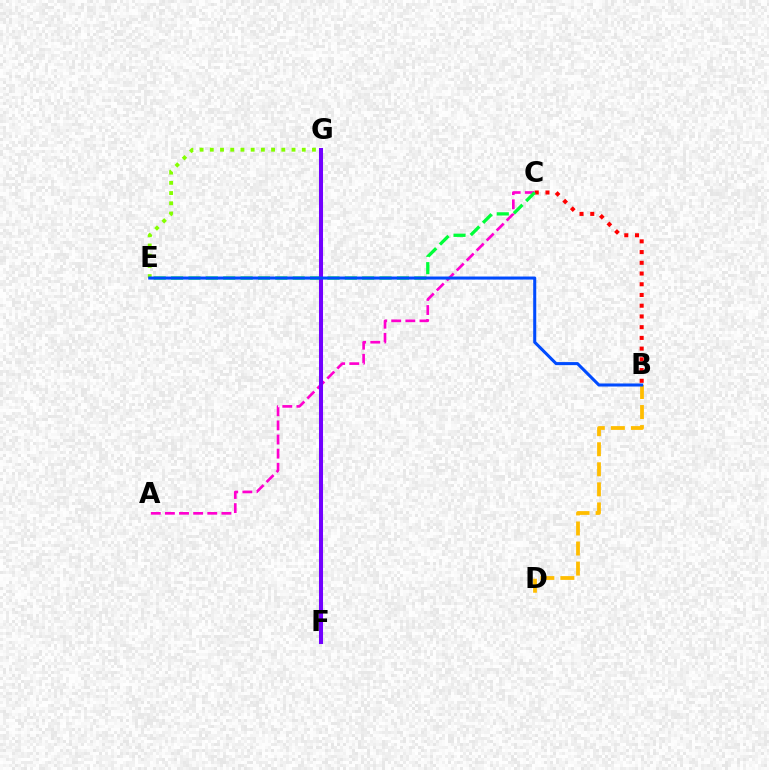{('B', 'C'): [{'color': '#ff0000', 'line_style': 'dotted', 'thickness': 2.91}], ('F', 'G'): [{'color': '#00fff6', 'line_style': 'dashed', 'thickness': 2.84}, {'color': '#7200ff', 'line_style': 'solid', 'thickness': 2.91}], ('B', 'D'): [{'color': '#ffbd00', 'line_style': 'dashed', 'thickness': 2.72}], ('A', 'C'): [{'color': '#ff00cf', 'line_style': 'dashed', 'thickness': 1.92}], ('E', 'G'): [{'color': '#84ff00', 'line_style': 'dotted', 'thickness': 2.78}], ('C', 'E'): [{'color': '#00ff39', 'line_style': 'dashed', 'thickness': 2.36}], ('B', 'E'): [{'color': '#004bff', 'line_style': 'solid', 'thickness': 2.19}]}